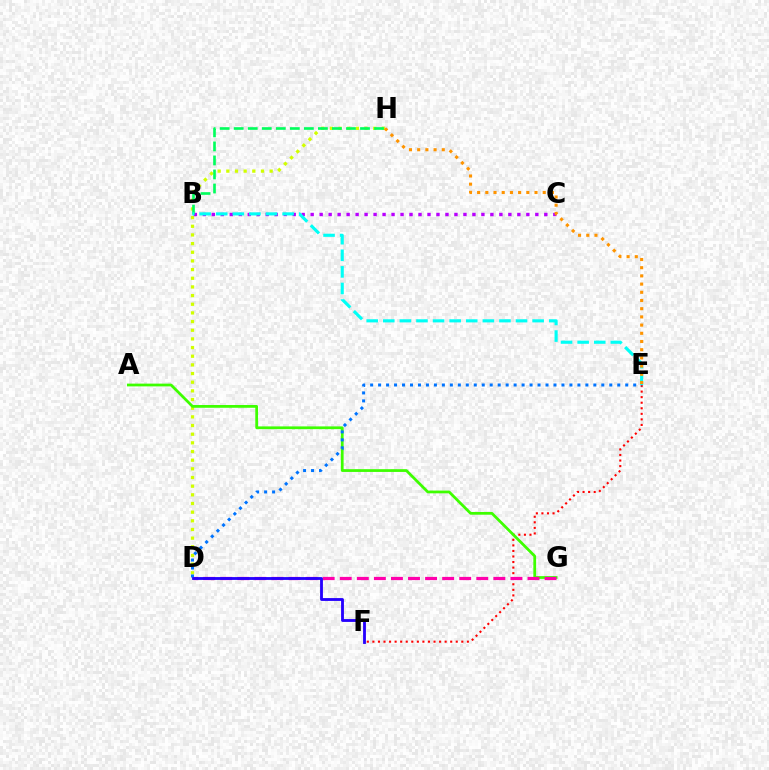{('D', 'H'): [{'color': '#d1ff00', 'line_style': 'dotted', 'thickness': 2.35}], ('B', 'C'): [{'color': '#b900ff', 'line_style': 'dotted', 'thickness': 2.44}], ('E', 'F'): [{'color': '#ff0000', 'line_style': 'dotted', 'thickness': 1.51}], ('A', 'G'): [{'color': '#3dff00', 'line_style': 'solid', 'thickness': 1.98}], ('B', 'H'): [{'color': '#00ff5c', 'line_style': 'dashed', 'thickness': 1.91}], ('D', 'G'): [{'color': '#ff00ac', 'line_style': 'dashed', 'thickness': 2.32}], ('D', 'E'): [{'color': '#0074ff', 'line_style': 'dotted', 'thickness': 2.17}], ('B', 'E'): [{'color': '#00fff6', 'line_style': 'dashed', 'thickness': 2.25}], ('E', 'H'): [{'color': '#ff9400', 'line_style': 'dotted', 'thickness': 2.23}], ('D', 'F'): [{'color': '#2500ff', 'line_style': 'solid', 'thickness': 2.04}]}